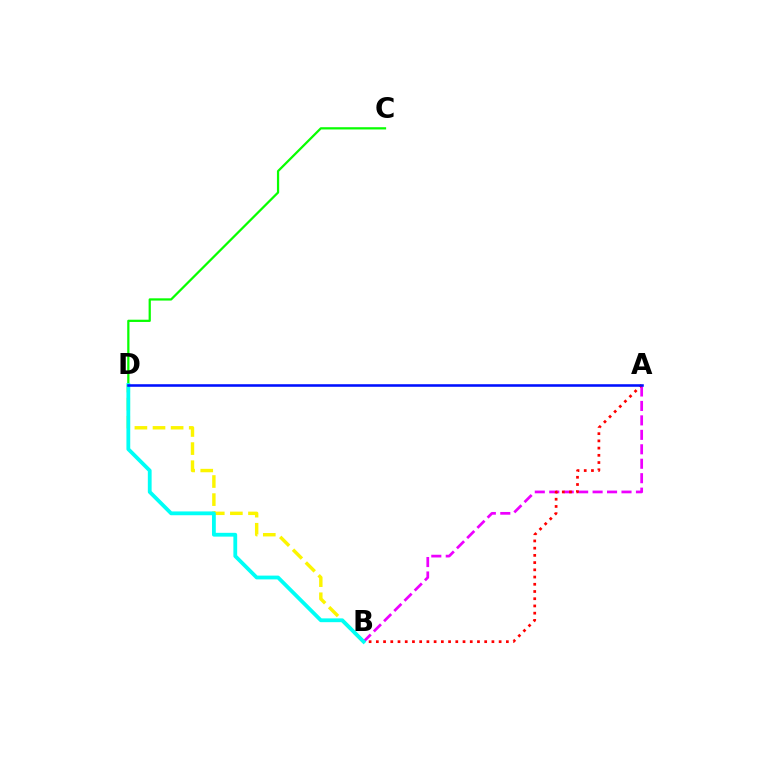{('B', 'D'): [{'color': '#fcf500', 'line_style': 'dashed', 'thickness': 2.46}, {'color': '#00fff6', 'line_style': 'solid', 'thickness': 2.74}], ('A', 'B'): [{'color': '#ee00ff', 'line_style': 'dashed', 'thickness': 1.96}, {'color': '#ff0000', 'line_style': 'dotted', 'thickness': 1.96}], ('C', 'D'): [{'color': '#08ff00', 'line_style': 'solid', 'thickness': 1.61}], ('A', 'D'): [{'color': '#0010ff', 'line_style': 'solid', 'thickness': 1.85}]}